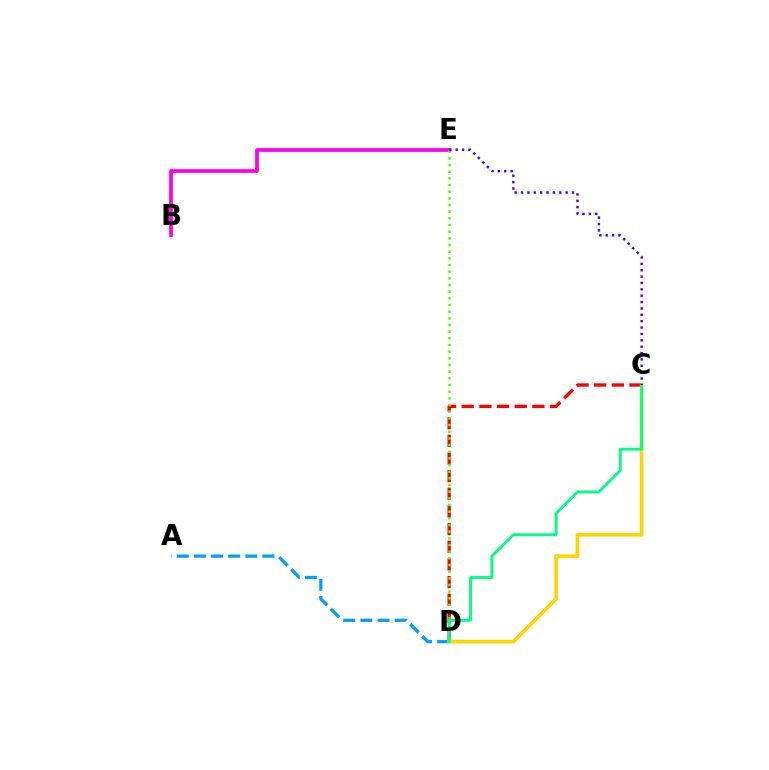{('A', 'D'): [{'color': '#009eff', 'line_style': 'dashed', 'thickness': 2.33}], ('B', 'E'): [{'color': '#ff00ed', 'line_style': 'solid', 'thickness': 2.7}], ('C', 'D'): [{'color': '#ff0000', 'line_style': 'dashed', 'thickness': 2.4}, {'color': '#ffd500', 'line_style': 'solid', 'thickness': 2.61}, {'color': '#00ff86', 'line_style': 'solid', 'thickness': 2.07}], ('D', 'E'): [{'color': '#4fff00', 'line_style': 'dotted', 'thickness': 1.81}], ('C', 'E'): [{'color': '#3700ff', 'line_style': 'dotted', 'thickness': 1.73}]}